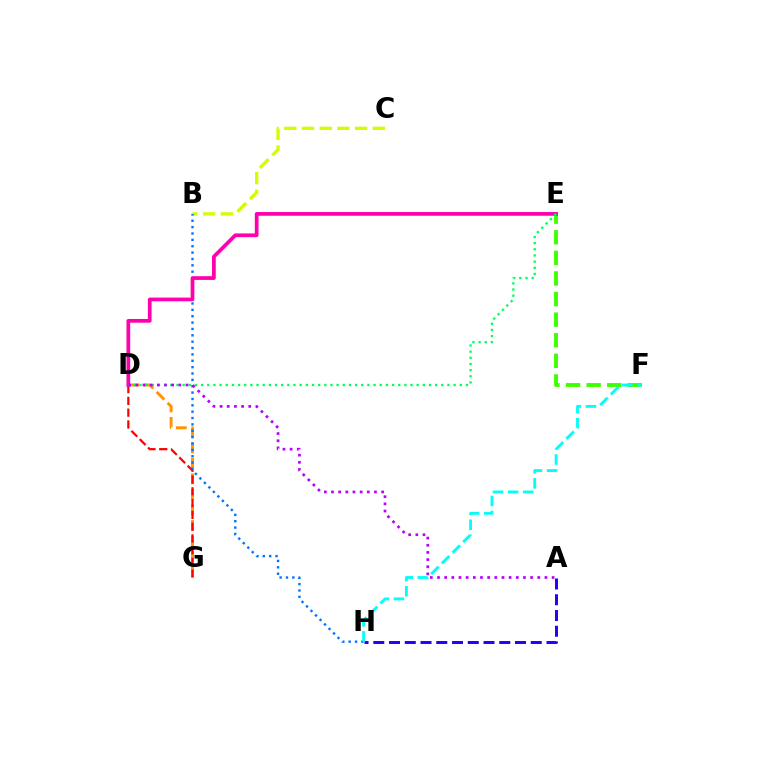{('D', 'G'): [{'color': '#ff9400', 'line_style': 'dashed', 'thickness': 2.11}, {'color': '#ff0000', 'line_style': 'dashed', 'thickness': 1.6}], ('B', 'C'): [{'color': '#d1ff00', 'line_style': 'dashed', 'thickness': 2.41}], ('A', 'H'): [{'color': '#2500ff', 'line_style': 'dashed', 'thickness': 2.14}], ('B', 'H'): [{'color': '#0074ff', 'line_style': 'dotted', 'thickness': 1.73}], ('E', 'F'): [{'color': '#3dff00', 'line_style': 'dashed', 'thickness': 2.8}], ('F', 'H'): [{'color': '#00fff6', 'line_style': 'dashed', 'thickness': 2.05}], ('D', 'E'): [{'color': '#ff00ac', 'line_style': 'solid', 'thickness': 2.68}, {'color': '#00ff5c', 'line_style': 'dotted', 'thickness': 1.67}], ('A', 'D'): [{'color': '#b900ff', 'line_style': 'dotted', 'thickness': 1.95}]}